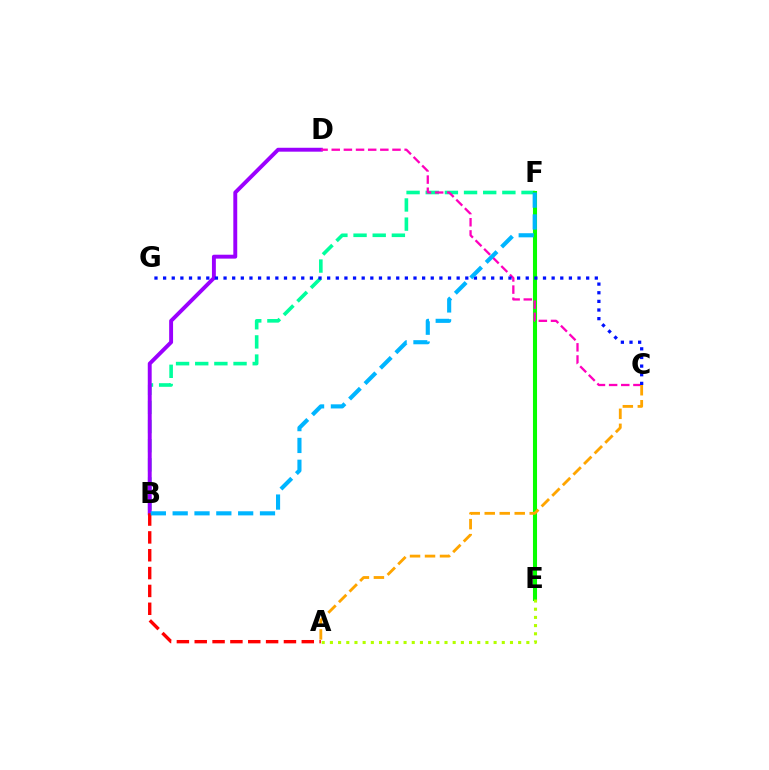{('B', 'F'): [{'color': '#00ff9d', 'line_style': 'dashed', 'thickness': 2.6}, {'color': '#00b5ff', 'line_style': 'dashed', 'thickness': 2.97}], ('E', 'F'): [{'color': '#08ff00', 'line_style': 'solid', 'thickness': 2.94}], ('B', 'D'): [{'color': '#9b00ff', 'line_style': 'solid', 'thickness': 2.81}], ('C', 'D'): [{'color': '#ff00bd', 'line_style': 'dashed', 'thickness': 1.65}], ('A', 'B'): [{'color': '#ff0000', 'line_style': 'dashed', 'thickness': 2.42}], ('C', 'G'): [{'color': '#0010ff', 'line_style': 'dotted', 'thickness': 2.35}], ('A', 'C'): [{'color': '#ffa500', 'line_style': 'dashed', 'thickness': 2.04}], ('A', 'E'): [{'color': '#b3ff00', 'line_style': 'dotted', 'thickness': 2.22}]}